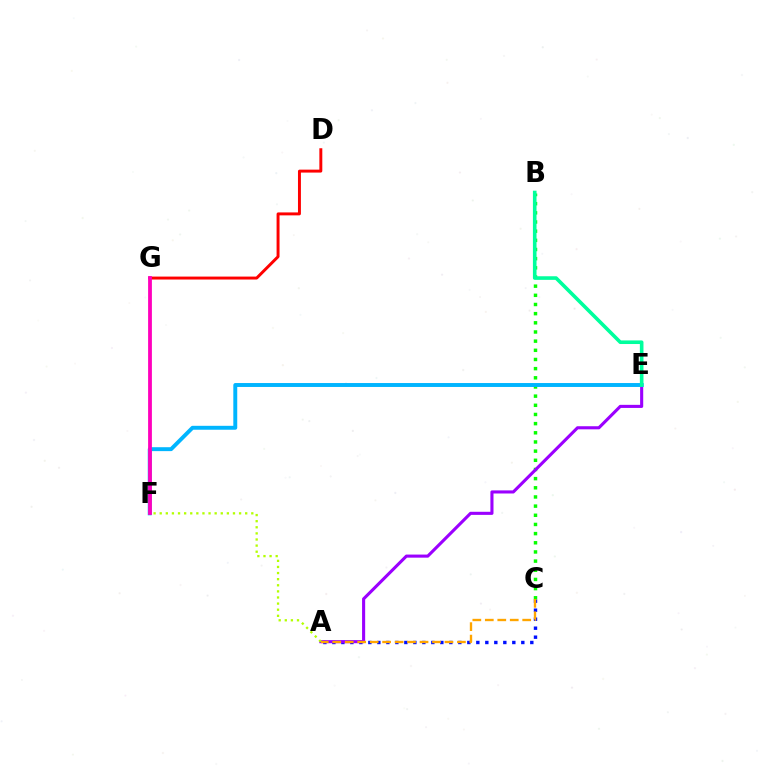{('A', 'C'): [{'color': '#0010ff', 'line_style': 'dotted', 'thickness': 2.44}, {'color': '#ffa500', 'line_style': 'dashed', 'thickness': 1.69}], ('B', 'C'): [{'color': '#08ff00', 'line_style': 'dotted', 'thickness': 2.49}], ('A', 'E'): [{'color': '#9b00ff', 'line_style': 'solid', 'thickness': 2.23}], ('E', 'F'): [{'color': '#00b5ff', 'line_style': 'solid', 'thickness': 2.82}], ('D', 'G'): [{'color': '#ff0000', 'line_style': 'solid', 'thickness': 2.12}], ('B', 'E'): [{'color': '#00ff9d', 'line_style': 'solid', 'thickness': 2.6}], ('F', 'G'): [{'color': '#ff00bd', 'line_style': 'solid', 'thickness': 2.73}], ('A', 'F'): [{'color': '#b3ff00', 'line_style': 'dotted', 'thickness': 1.66}]}